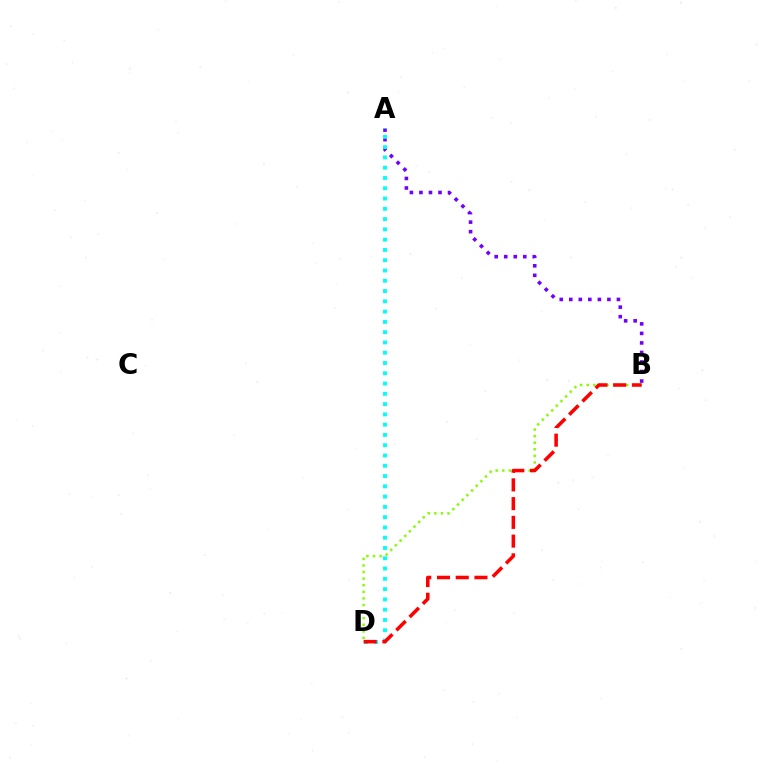{('B', 'D'): [{'color': '#84ff00', 'line_style': 'dotted', 'thickness': 1.79}, {'color': '#ff0000', 'line_style': 'dashed', 'thickness': 2.55}], ('A', 'B'): [{'color': '#7200ff', 'line_style': 'dotted', 'thickness': 2.59}], ('A', 'D'): [{'color': '#00fff6', 'line_style': 'dotted', 'thickness': 2.79}]}